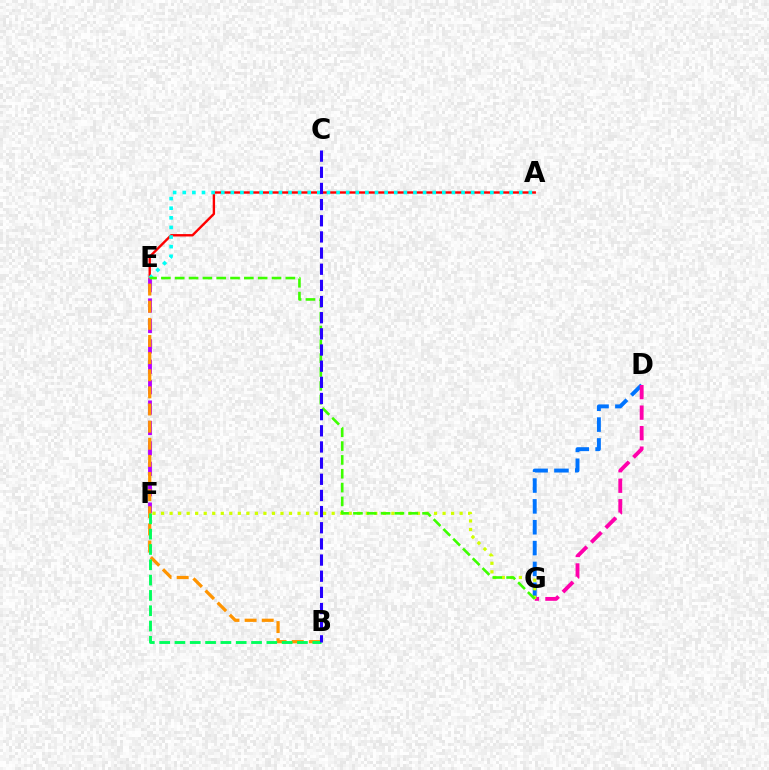{('A', 'E'): [{'color': '#ff0000', 'line_style': 'solid', 'thickness': 1.72}, {'color': '#00fff6', 'line_style': 'dotted', 'thickness': 2.61}], ('E', 'F'): [{'color': '#b900ff', 'line_style': 'dashed', 'thickness': 2.77}], ('D', 'G'): [{'color': '#0074ff', 'line_style': 'dashed', 'thickness': 2.83}, {'color': '#ff00ac', 'line_style': 'dashed', 'thickness': 2.78}], ('B', 'E'): [{'color': '#ff9400', 'line_style': 'dashed', 'thickness': 2.33}], ('B', 'F'): [{'color': '#00ff5c', 'line_style': 'dashed', 'thickness': 2.08}], ('F', 'G'): [{'color': '#d1ff00', 'line_style': 'dotted', 'thickness': 2.32}], ('E', 'G'): [{'color': '#3dff00', 'line_style': 'dashed', 'thickness': 1.88}], ('B', 'C'): [{'color': '#2500ff', 'line_style': 'dashed', 'thickness': 2.19}]}